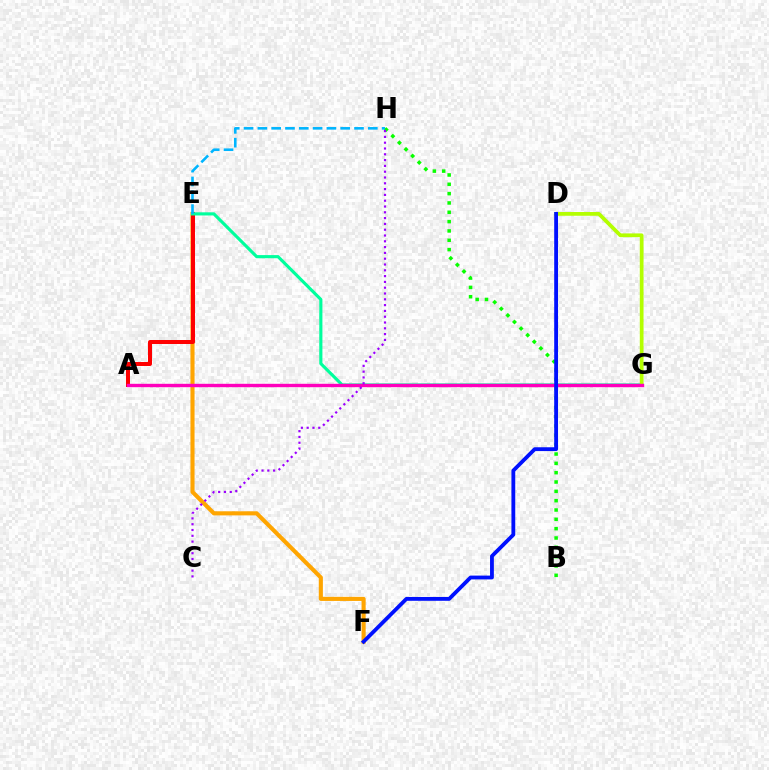{('E', 'F'): [{'color': '#ffa500', 'line_style': 'solid', 'thickness': 2.95}], ('A', 'E'): [{'color': '#ff0000', 'line_style': 'solid', 'thickness': 2.87}], ('E', 'G'): [{'color': '#00ff9d', 'line_style': 'solid', 'thickness': 2.26}], ('D', 'G'): [{'color': '#b3ff00', 'line_style': 'solid', 'thickness': 2.69}], ('A', 'G'): [{'color': '#ff00bd', 'line_style': 'solid', 'thickness': 2.44}], ('B', 'H'): [{'color': '#08ff00', 'line_style': 'dotted', 'thickness': 2.53}], ('C', 'H'): [{'color': '#9b00ff', 'line_style': 'dotted', 'thickness': 1.58}], ('D', 'F'): [{'color': '#0010ff', 'line_style': 'solid', 'thickness': 2.75}], ('E', 'H'): [{'color': '#00b5ff', 'line_style': 'dashed', 'thickness': 1.88}]}